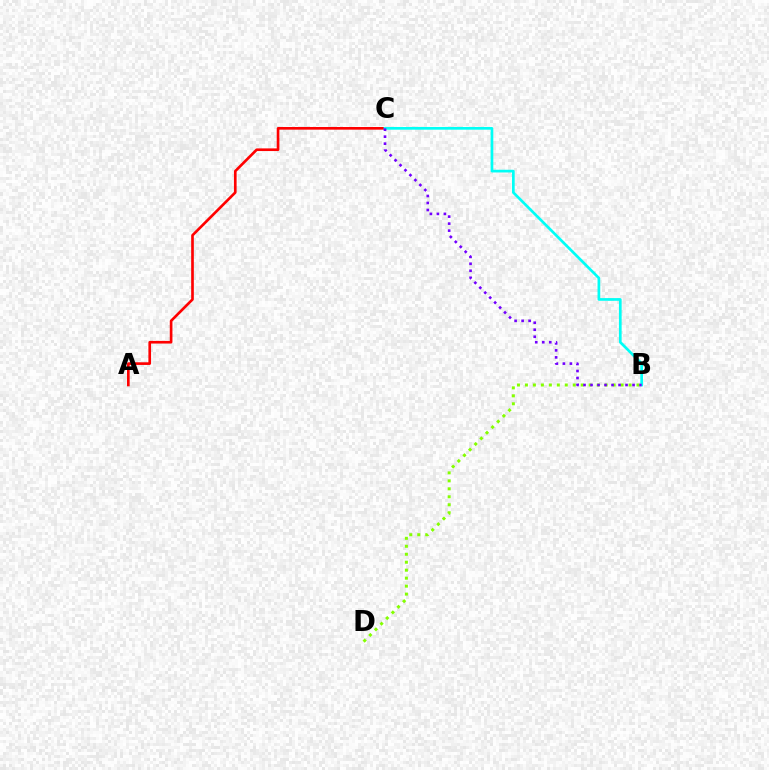{('A', 'C'): [{'color': '#ff0000', 'line_style': 'solid', 'thickness': 1.91}], ('B', 'D'): [{'color': '#84ff00', 'line_style': 'dotted', 'thickness': 2.17}], ('B', 'C'): [{'color': '#00fff6', 'line_style': 'solid', 'thickness': 1.95}, {'color': '#7200ff', 'line_style': 'dotted', 'thickness': 1.9}]}